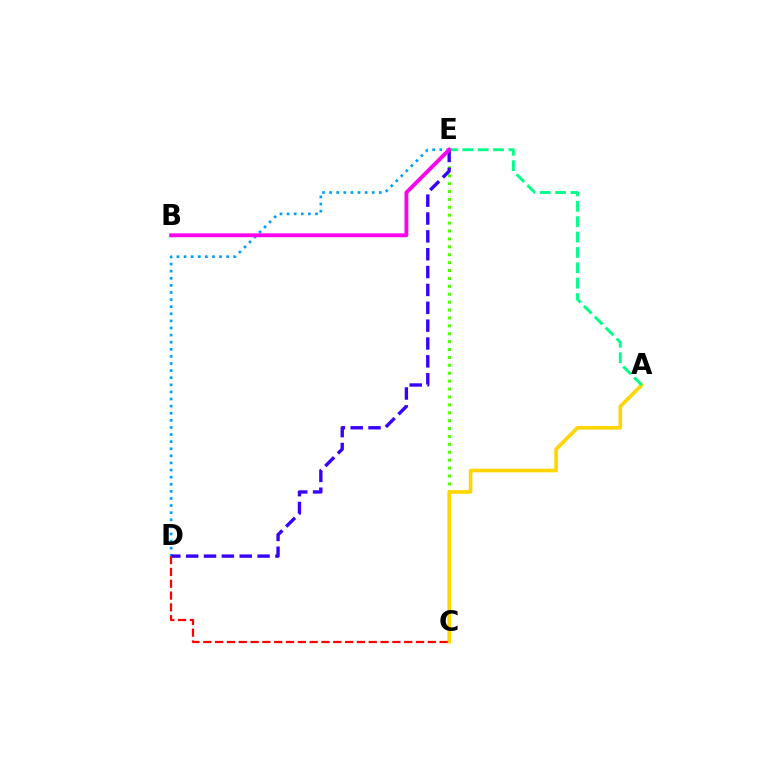{('D', 'E'): [{'color': '#009eff', 'line_style': 'dotted', 'thickness': 1.93}, {'color': '#3700ff', 'line_style': 'dashed', 'thickness': 2.43}], ('C', 'E'): [{'color': '#4fff00', 'line_style': 'dotted', 'thickness': 2.15}], ('A', 'C'): [{'color': '#ffd500', 'line_style': 'solid', 'thickness': 2.61}], ('A', 'E'): [{'color': '#00ff86', 'line_style': 'dashed', 'thickness': 2.09}], ('B', 'E'): [{'color': '#ff00ed', 'line_style': 'solid', 'thickness': 2.77}], ('C', 'D'): [{'color': '#ff0000', 'line_style': 'dashed', 'thickness': 1.61}]}